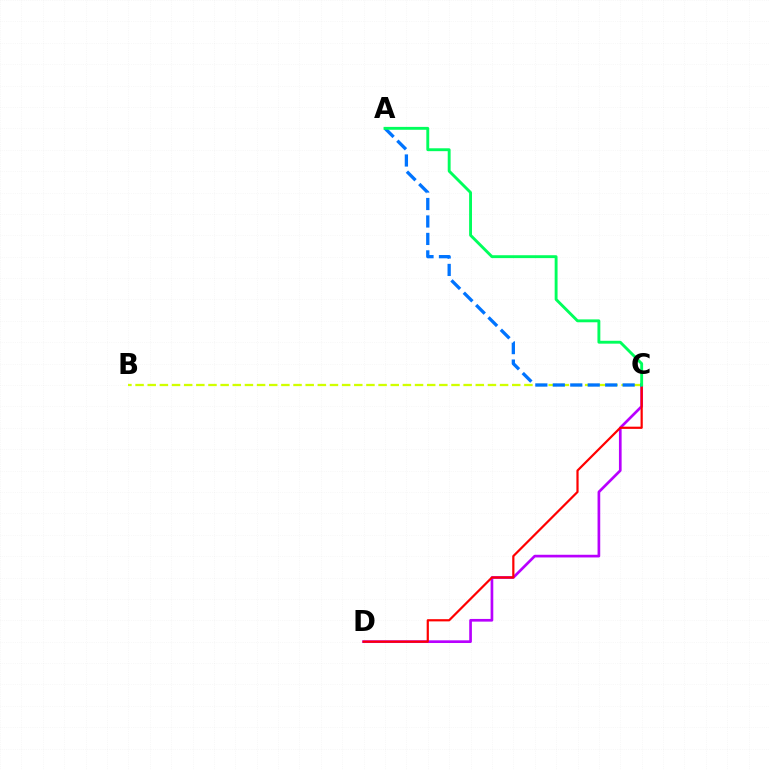{('C', 'D'): [{'color': '#b900ff', 'line_style': 'solid', 'thickness': 1.93}, {'color': '#ff0000', 'line_style': 'solid', 'thickness': 1.59}], ('B', 'C'): [{'color': '#d1ff00', 'line_style': 'dashed', 'thickness': 1.65}], ('A', 'C'): [{'color': '#0074ff', 'line_style': 'dashed', 'thickness': 2.37}, {'color': '#00ff5c', 'line_style': 'solid', 'thickness': 2.08}]}